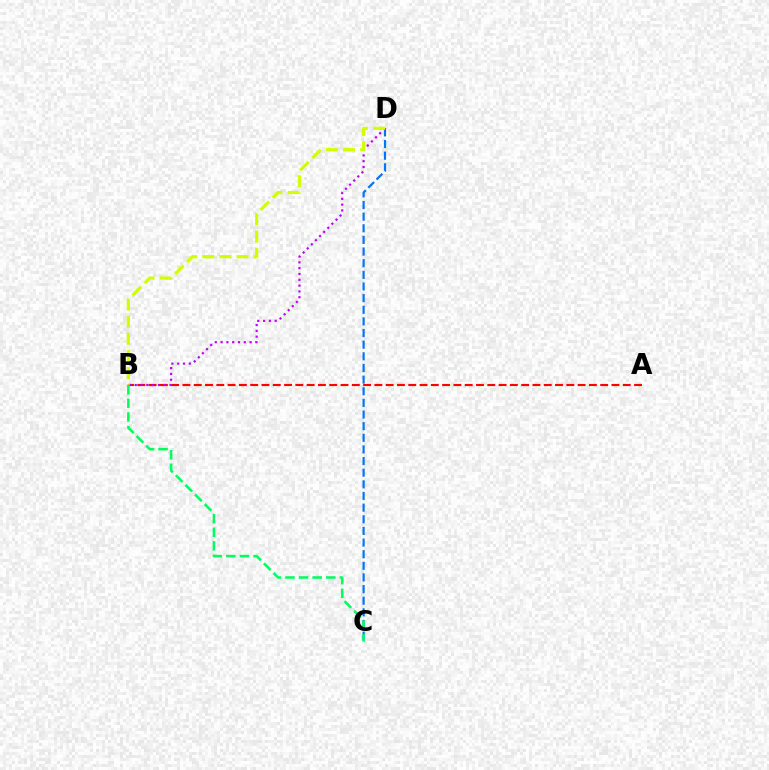{('C', 'D'): [{'color': '#0074ff', 'line_style': 'dashed', 'thickness': 1.58}], ('A', 'B'): [{'color': '#ff0000', 'line_style': 'dashed', 'thickness': 1.53}], ('B', 'D'): [{'color': '#b900ff', 'line_style': 'dotted', 'thickness': 1.58}, {'color': '#d1ff00', 'line_style': 'dashed', 'thickness': 2.33}], ('B', 'C'): [{'color': '#00ff5c', 'line_style': 'dashed', 'thickness': 1.85}]}